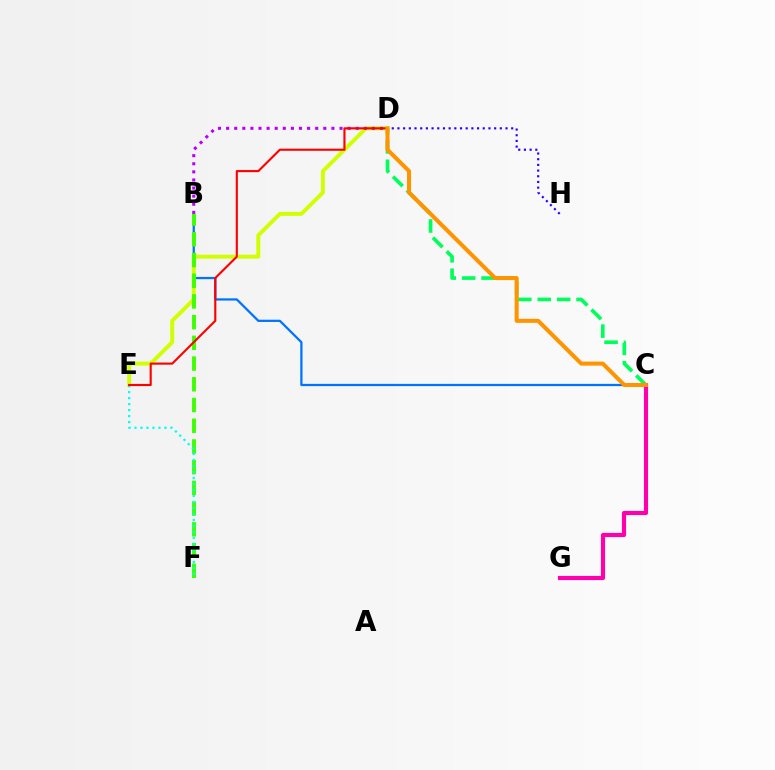{('B', 'C'): [{'color': '#0074ff', 'line_style': 'solid', 'thickness': 1.63}], ('C', 'D'): [{'color': '#00ff5c', 'line_style': 'dashed', 'thickness': 2.64}, {'color': '#ff9400', 'line_style': 'solid', 'thickness': 2.9}], ('C', 'G'): [{'color': '#ff00ac', 'line_style': 'solid', 'thickness': 2.98}], ('D', 'E'): [{'color': '#d1ff00', 'line_style': 'solid', 'thickness': 2.82}, {'color': '#ff0000', 'line_style': 'solid', 'thickness': 1.53}], ('B', 'F'): [{'color': '#3dff00', 'line_style': 'dashed', 'thickness': 2.81}], ('B', 'D'): [{'color': '#b900ff', 'line_style': 'dotted', 'thickness': 2.2}], ('E', 'F'): [{'color': '#00fff6', 'line_style': 'dotted', 'thickness': 1.63}], ('D', 'H'): [{'color': '#2500ff', 'line_style': 'dotted', 'thickness': 1.55}]}